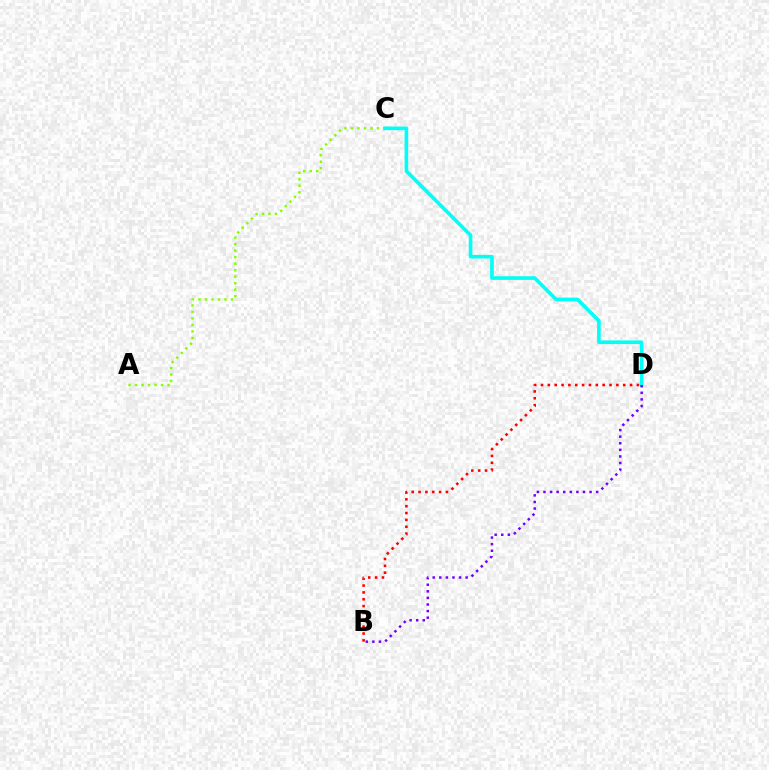{('A', 'C'): [{'color': '#84ff00', 'line_style': 'dotted', 'thickness': 1.77}], ('C', 'D'): [{'color': '#00fff6', 'line_style': 'solid', 'thickness': 2.62}], ('B', 'D'): [{'color': '#ff0000', 'line_style': 'dotted', 'thickness': 1.86}, {'color': '#7200ff', 'line_style': 'dotted', 'thickness': 1.79}]}